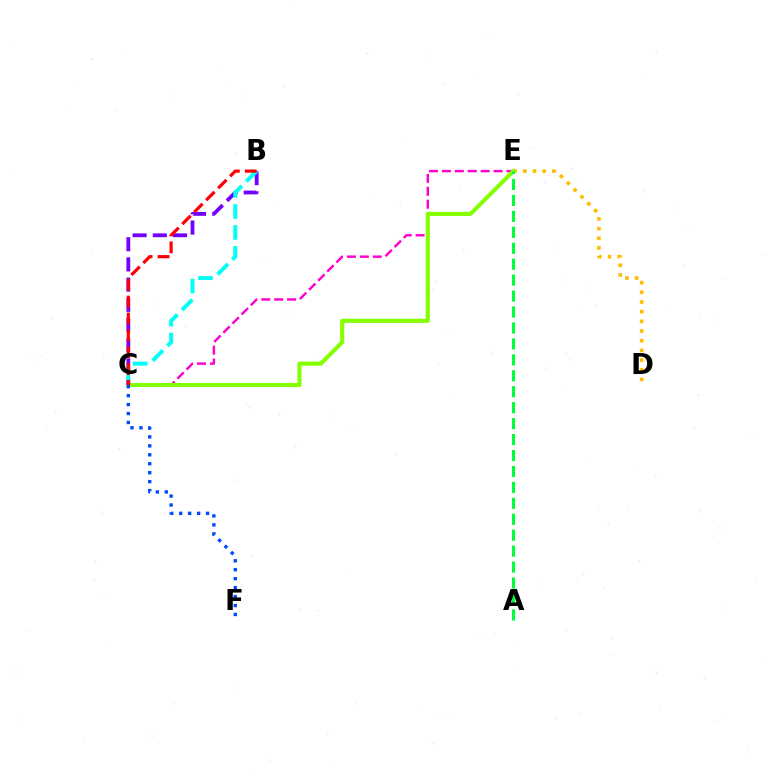{('D', 'E'): [{'color': '#ffbd00', 'line_style': 'dotted', 'thickness': 2.63}], ('C', 'E'): [{'color': '#ff00cf', 'line_style': 'dashed', 'thickness': 1.76}, {'color': '#84ff00', 'line_style': 'solid', 'thickness': 2.96}], ('B', 'C'): [{'color': '#7200ff', 'line_style': 'dashed', 'thickness': 2.74}, {'color': '#00fff6', 'line_style': 'dashed', 'thickness': 2.85}, {'color': '#ff0000', 'line_style': 'dashed', 'thickness': 2.3}], ('A', 'E'): [{'color': '#00ff39', 'line_style': 'dashed', 'thickness': 2.17}], ('C', 'F'): [{'color': '#004bff', 'line_style': 'dotted', 'thickness': 2.43}]}